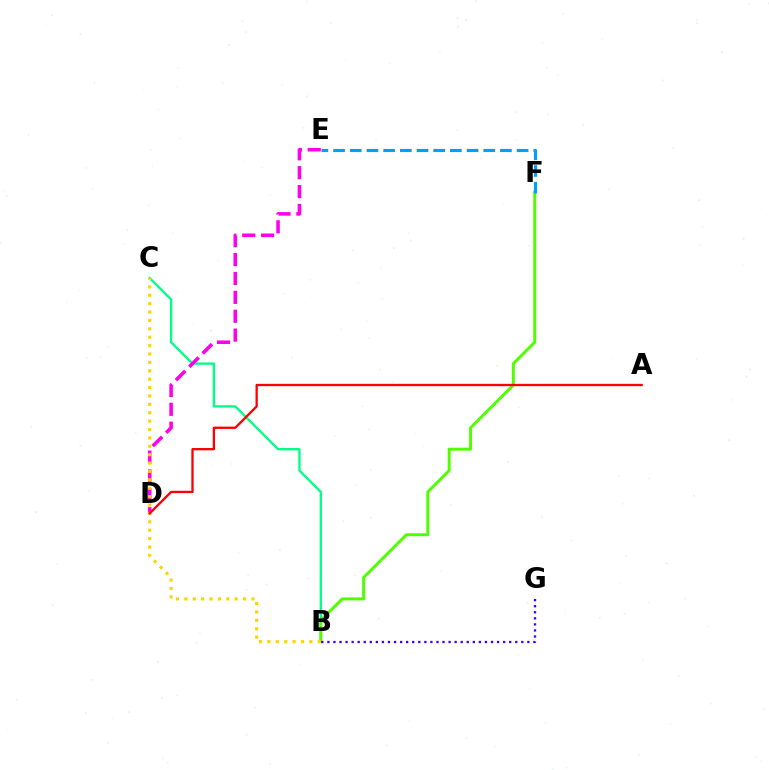{('B', 'C'): [{'color': '#00ff86', 'line_style': 'solid', 'thickness': 1.69}, {'color': '#ffd500', 'line_style': 'dotted', 'thickness': 2.28}], ('B', 'F'): [{'color': '#4fff00', 'line_style': 'solid', 'thickness': 2.12}], ('D', 'E'): [{'color': '#ff00ed', 'line_style': 'dashed', 'thickness': 2.57}], ('B', 'G'): [{'color': '#3700ff', 'line_style': 'dotted', 'thickness': 1.65}], ('E', 'F'): [{'color': '#009eff', 'line_style': 'dashed', 'thickness': 2.27}], ('A', 'D'): [{'color': '#ff0000', 'line_style': 'solid', 'thickness': 1.66}]}